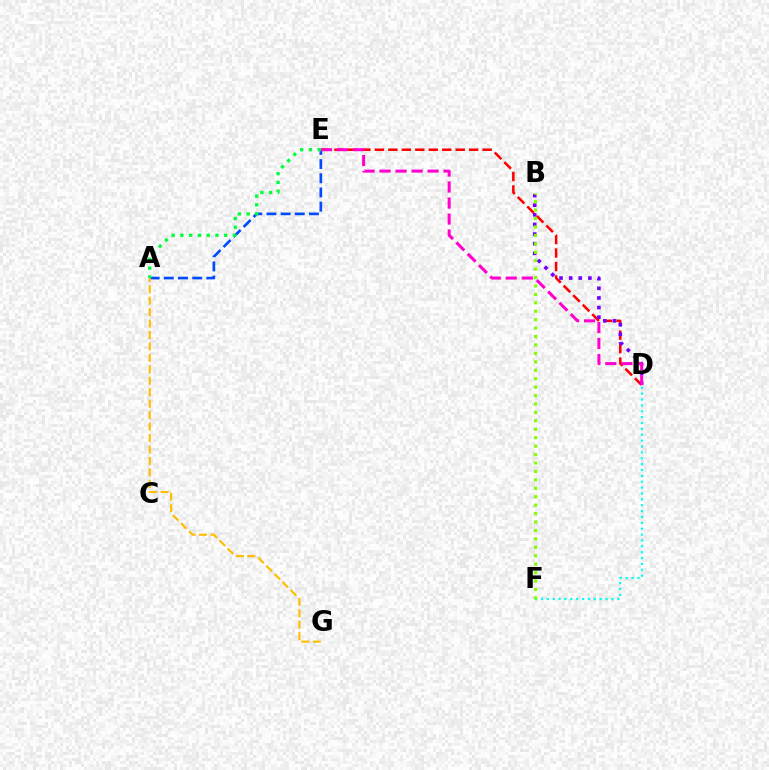{('D', 'E'): [{'color': '#ff0000', 'line_style': 'dashed', 'thickness': 1.83}, {'color': '#ff00cf', 'line_style': 'dashed', 'thickness': 2.17}], ('B', 'D'): [{'color': '#7200ff', 'line_style': 'dotted', 'thickness': 2.62}], ('A', 'E'): [{'color': '#004bff', 'line_style': 'dashed', 'thickness': 1.93}, {'color': '#00ff39', 'line_style': 'dotted', 'thickness': 2.38}], ('D', 'F'): [{'color': '#00fff6', 'line_style': 'dotted', 'thickness': 1.6}], ('A', 'G'): [{'color': '#ffbd00', 'line_style': 'dashed', 'thickness': 1.56}], ('B', 'F'): [{'color': '#84ff00', 'line_style': 'dotted', 'thickness': 2.29}]}